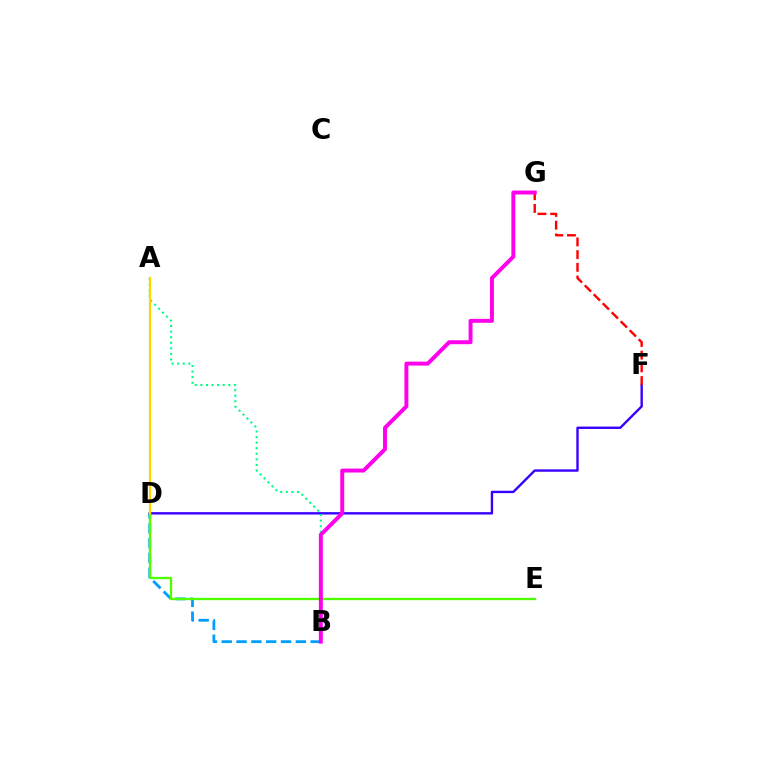{('B', 'D'): [{'color': '#009eff', 'line_style': 'dashed', 'thickness': 2.01}], ('D', 'F'): [{'color': '#3700ff', 'line_style': 'solid', 'thickness': 1.71}], ('A', 'B'): [{'color': '#00ff86', 'line_style': 'dotted', 'thickness': 1.52}], ('D', 'E'): [{'color': '#4fff00', 'line_style': 'solid', 'thickness': 1.68}], ('A', 'D'): [{'color': '#ffd500', 'line_style': 'solid', 'thickness': 1.61}], ('F', 'G'): [{'color': '#ff0000', 'line_style': 'dashed', 'thickness': 1.73}], ('B', 'G'): [{'color': '#ff00ed', 'line_style': 'solid', 'thickness': 2.84}]}